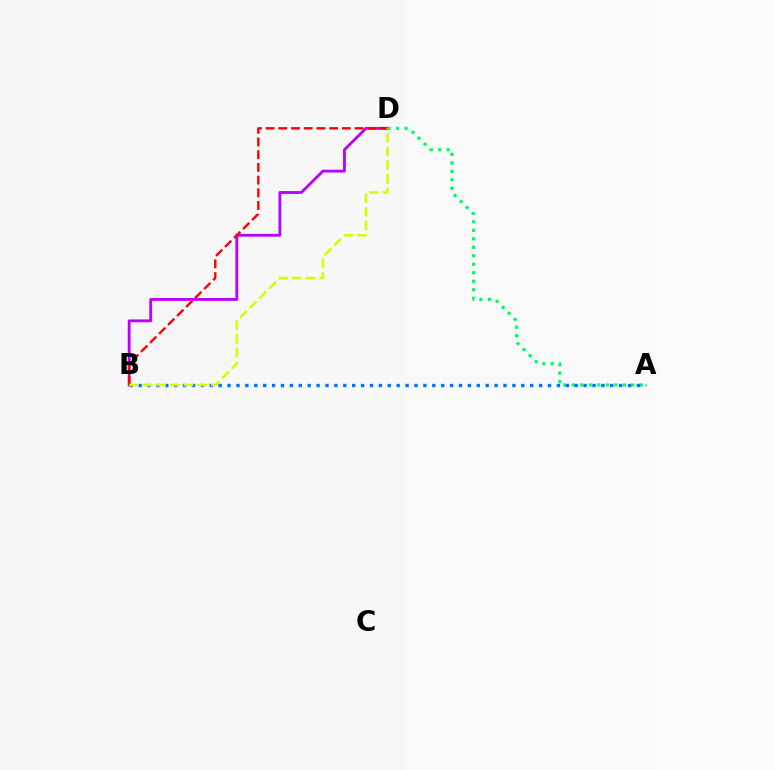{('B', 'D'): [{'color': '#b900ff', 'line_style': 'solid', 'thickness': 2.03}, {'color': '#ff0000', 'line_style': 'dashed', 'thickness': 1.73}, {'color': '#d1ff00', 'line_style': 'dashed', 'thickness': 1.85}], ('A', 'D'): [{'color': '#00ff5c', 'line_style': 'dotted', 'thickness': 2.31}], ('A', 'B'): [{'color': '#0074ff', 'line_style': 'dotted', 'thickness': 2.42}]}